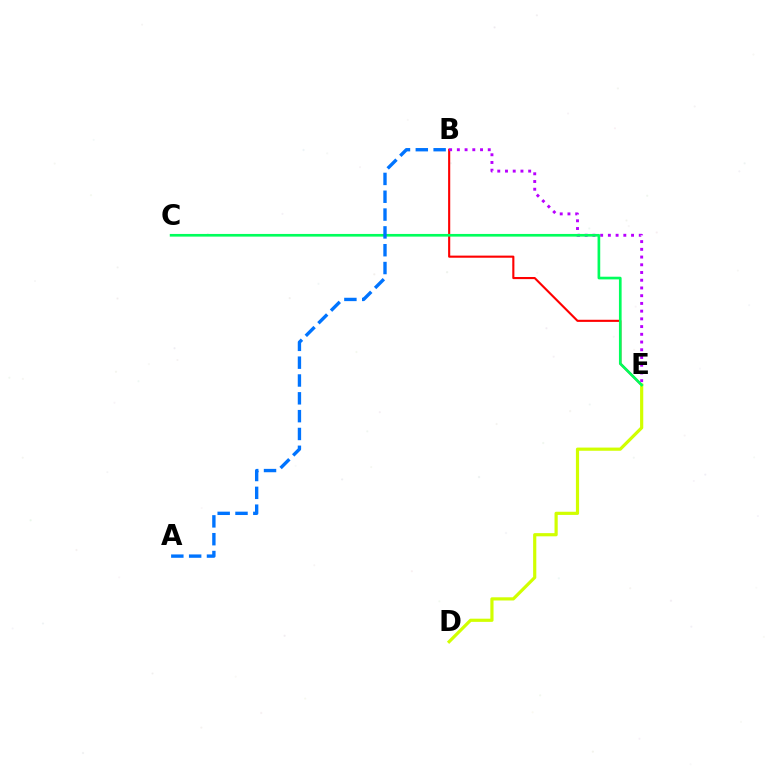{('B', 'E'): [{'color': '#ff0000', 'line_style': 'solid', 'thickness': 1.52}, {'color': '#b900ff', 'line_style': 'dotted', 'thickness': 2.1}], ('D', 'E'): [{'color': '#d1ff00', 'line_style': 'solid', 'thickness': 2.29}], ('C', 'E'): [{'color': '#00ff5c', 'line_style': 'solid', 'thickness': 1.92}], ('A', 'B'): [{'color': '#0074ff', 'line_style': 'dashed', 'thickness': 2.42}]}